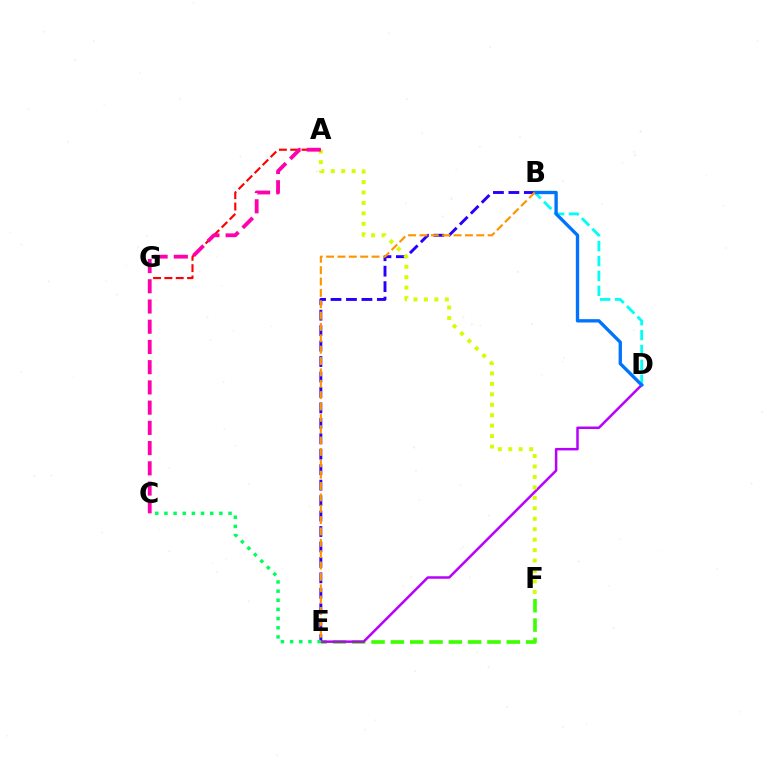{('E', 'F'): [{'color': '#3dff00', 'line_style': 'dashed', 'thickness': 2.62}], ('A', 'G'): [{'color': '#ff0000', 'line_style': 'dashed', 'thickness': 1.54}], ('B', 'E'): [{'color': '#2500ff', 'line_style': 'dashed', 'thickness': 2.1}, {'color': '#ff9400', 'line_style': 'dashed', 'thickness': 1.54}], ('D', 'E'): [{'color': '#b900ff', 'line_style': 'solid', 'thickness': 1.79}], ('C', 'E'): [{'color': '#00ff5c', 'line_style': 'dotted', 'thickness': 2.49}], ('A', 'F'): [{'color': '#d1ff00', 'line_style': 'dotted', 'thickness': 2.84}], ('A', 'C'): [{'color': '#ff00ac', 'line_style': 'dashed', 'thickness': 2.75}], ('B', 'D'): [{'color': '#00fff6', 'line_style': 'dashed', 'thickness': 2.02}, {'color': '#0074ff', 'line_style': 'solid', 'thickness': 2.4}]}